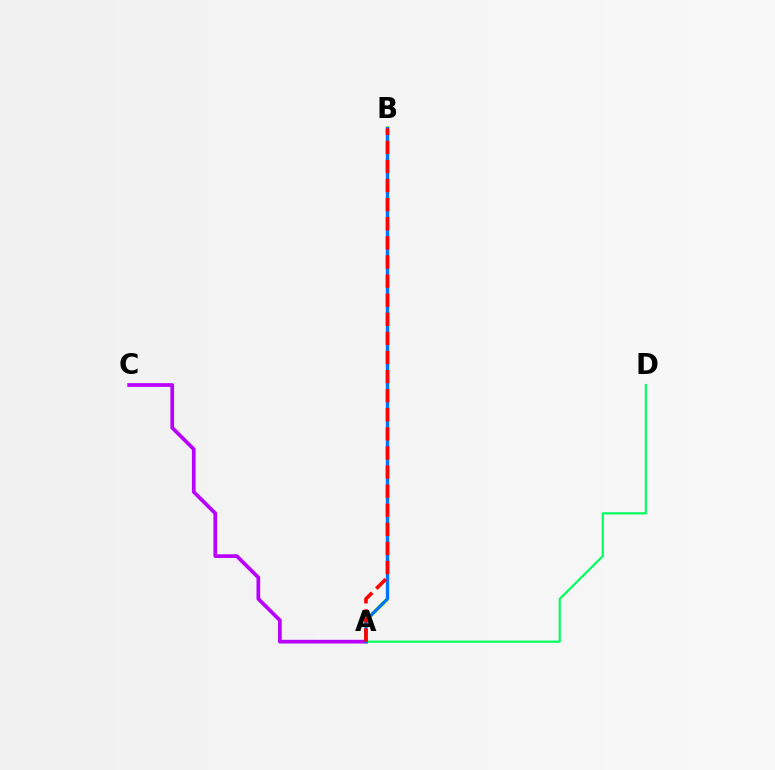{('A', 'D'): [{'color': '#00ff5c', 'line_style': 'solid', 'thickness': 1.56}], ('A', 'B'): [{'color': '#d1ff00', 'line_style': 'solid', 'thickness': 2.8}, {'color': '#0074ff', 'line_style': 'solid', 'thickness': 2.31}, {'color': '#ff0000', 'line_style': 'dashed', 'thickness': 2.59}], ('A', 'C'): [{'color': '#b900ff', 'line_style': 'solid', 'thickness': 2.67}]}